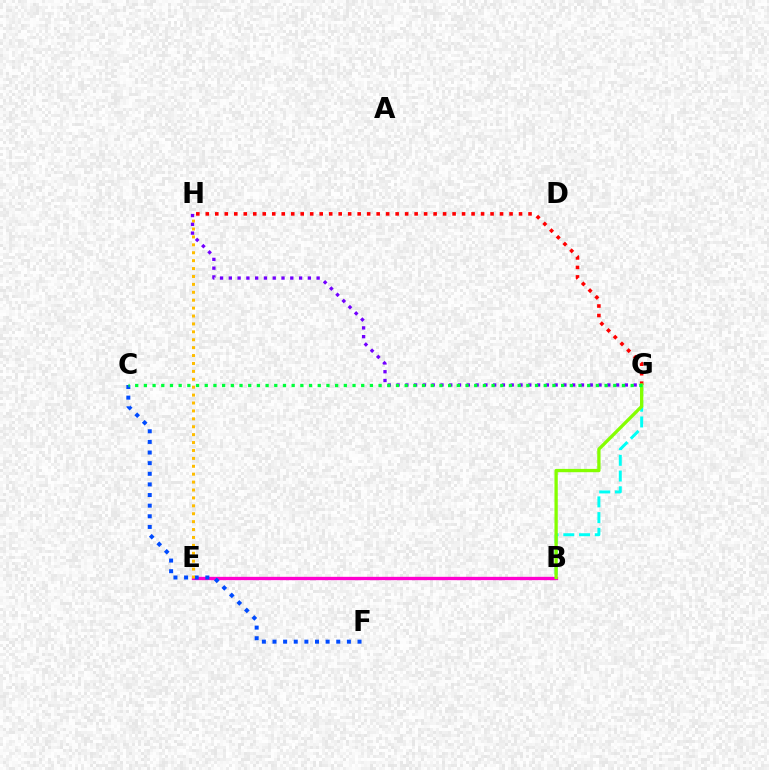{('B', 'E'): [{'color': '#ff00cf', 'line_style': 'solid', 'thickness': 2.39}], ('G', 'H'): [{'color': '#ff0000', 'line_style': 'dotted', 'thickness': 2.58}, {'color': '#7200ff', 'line_style': 'dotted', 'thickness': 2.39}], ('C', 'F'): [{'color': '#004bff', 'line_style': 'dotted', 'thickness': 2.89}], ('E', 'H'): [{'color': '#ffbd00', 'line_style': 'dotted', 'thickness': 2.15}], ('B', 'G'): [{'color': '#00fff6', 'line_style': 'dashed', 'thickness': 2.14}, {'color': '#84ff00', 'line_style': 'solid', 'thickness': 2.38}], ('C', 'G'): [{'color': '#00ff39', 'line_style': 'dotted', 'thickness': 2.36}]}